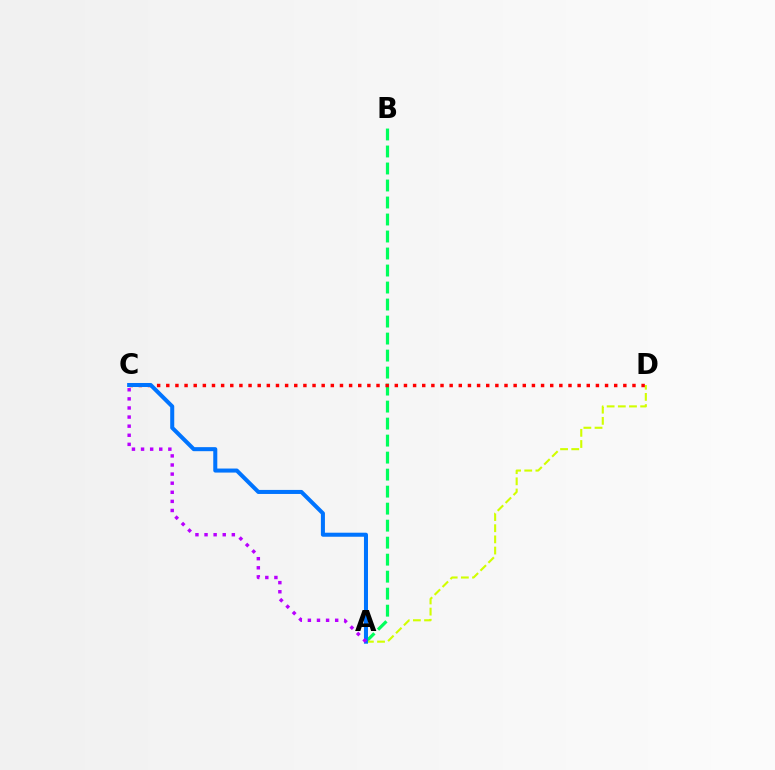{('A', 'B'): [{'color': '#00ff5c', 'line_style': 'dashed', 'thickness': 2.31}], ('A', 'D'): [{'color': '#d1ff00', 'line_style': 'dashed', 'thickness': 1.52}], ('C', 'D'): [{'color': '#ff0000', 'line_style': 'dotted', 'thickness': 2.48}], ('A', 'C'): [{'color': '#0074ff', 'line_style': 'solid', 'thickness': 2.9}, {'color': '#b900ff', 'line_style': 'dotted', 'thickness': 2.47}]}